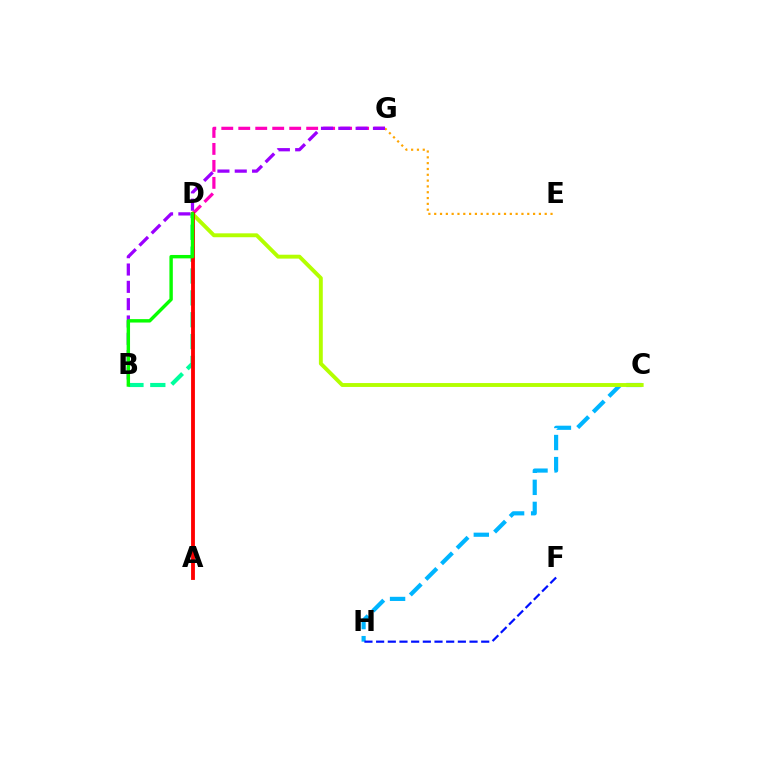{('D', 'G'): [{'color': '#ff00bd', 'line_style': 'dashed', 'thickness': 2.31}], ('E', 'G'): [{'color': '#ffa500', 'line_style': 'dotted', 'thickness': 1.58}], ('C', 'H'): [{'color': '#00b5ff', 'line_style': 'dashed', 'thickness': 3.0}], ('C', 'D'): [{'color': '#b3ff00', 'line_style': 'solid', 'thickness': 2.8}], ('B', 'D'): [{'color': '#00ff9d', 'line_style': 'dashed', 'thickness': 2.97}, {'color': '#08ff00', 'line_style': 'solid', 'thickness': 2.46}], ('A', 'D'): [{'color': '#ff0000', 'line_style': 'solid', 'thickness': 2.76}], ('B', 'G'): [{'color': '#9b00ff', 'line_style': 'dashed', 'thickness': 2.35}], ('F', 'H'): [{'color': '#0010ff', 'line_style': 'dashed', 'thickness': 1.59}]}